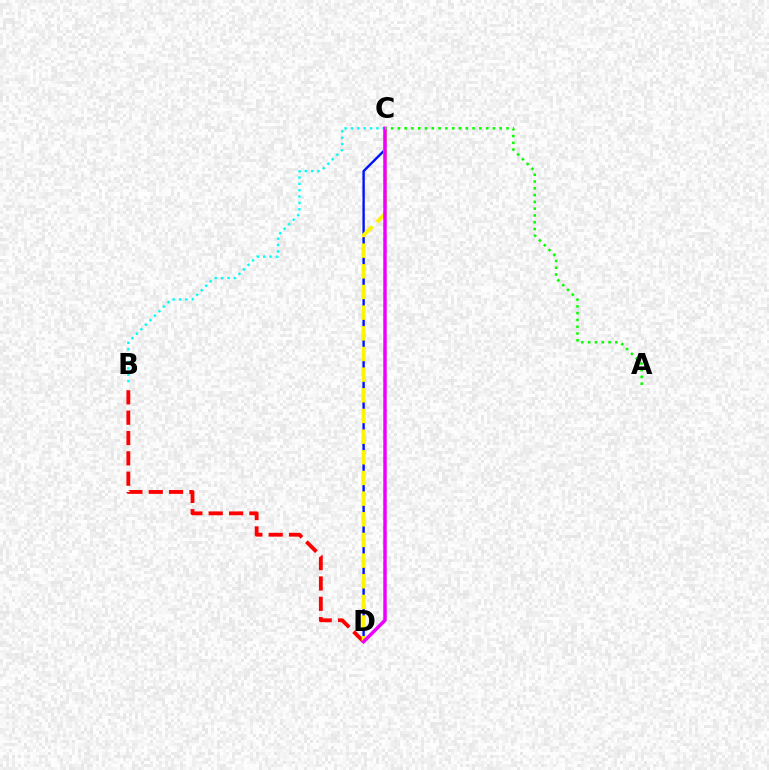{('B', 'D'): [{'color': '#ff0000', 'line_style': 'dashed', 'thickness': 2.76}], ('C', 'D'): [{'color': '#0010ff', 'line_style': 'solid', 'thickness': 1.71}, {'color': '#fcf500', 'line_style': 'dashed', 'thickness': 2.81}, {'color': '#ee00ff', 'line_style': 'solid', 'thickness': 2.49}], ('B', 'C'): [{'color': '#00fff6', 'line_style': 'dotted', 'thickness': 1.73}], ('A', 'C'): [{'color': '#08ff00', 'line_style': 'dotted', 'thickness': 1.84}]}